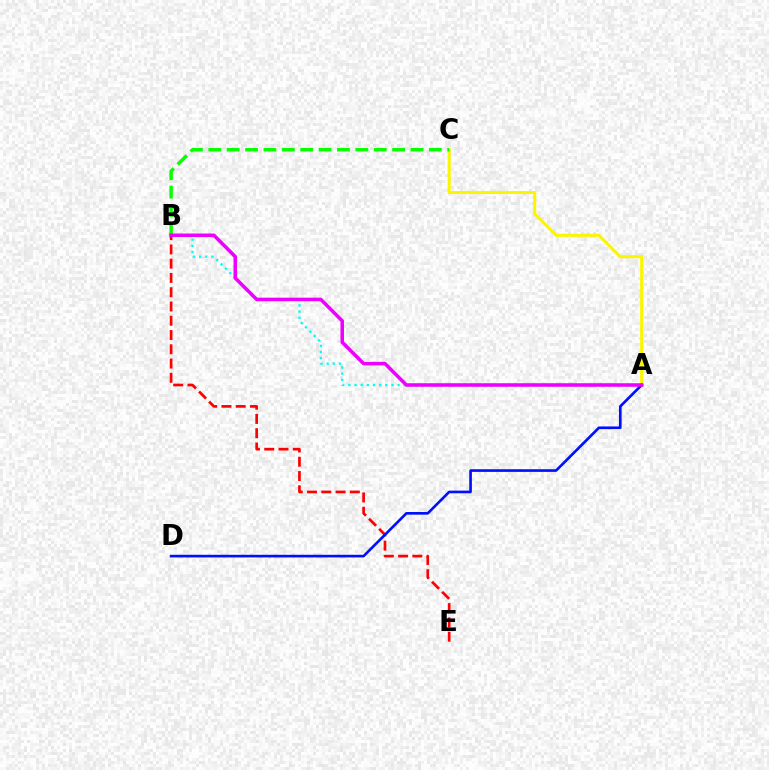{('A', 'B'): [{'color': '#00fff6', 'line_style': 'dotted', 'thickness': 1.67}, {'color': '#ee00ff', 'line_style': 'solid', 'thickness': 2.55}], ('A', 'C'): [{'color': '#fcf500', 'line_style': 'solid', 'thickness': 2.2}], ('B', 'E'): [{'color': '#ff0000', 'line_style': 'dashed', 'thickness': 1.94}], ('B', 'C'): [{'color': '#08ff00', 'line_style': 'dashed', 'thickness': 2.5}], ('A', 'D'): [{'color': '#0010ff', 'line_style': 'solid', 'thickness': 1.91}]}